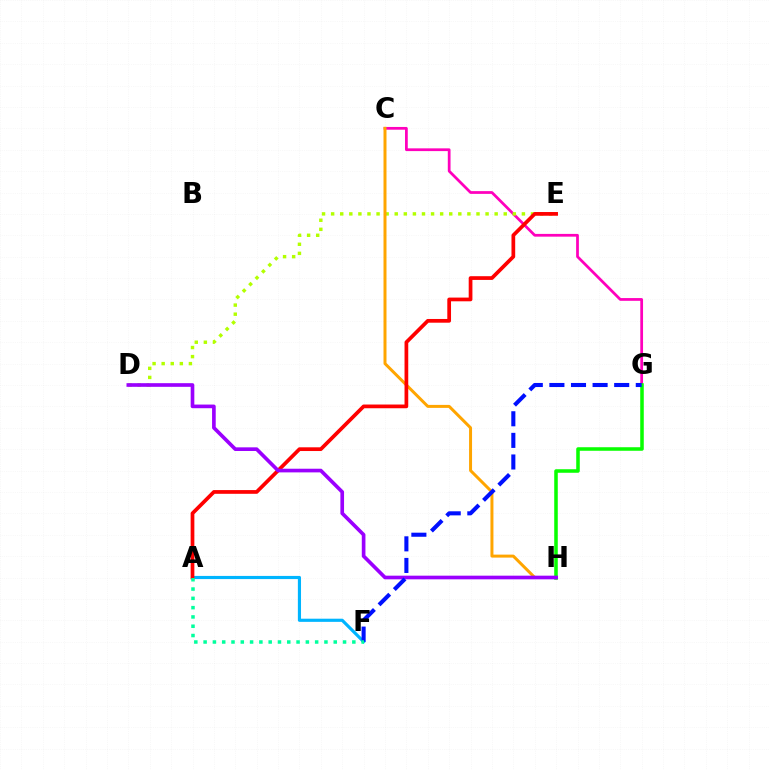{('C', 'G'): [{'color': '#ff00bd', 'line_style': 'solid', 'thickness': 1.98}], ('G', 'H'): [{'color': '#08ff00', 'line_style': 'solid', 'thickness': 2.55}], ('A', 'F'): [{'color': '#00b5ff', 'line_style': 'solid', 'thickness': 2.27}, {'color': '#00ff9d', 'line_style': 'dotted', 'thickness': 2.53}], ('D', 'E'): [{'color': '#b3ff00', 'line_style': 'dotted', 'thickness': 2.47}], ('C', 'H'): [{'color': '#ffa500', 'line_style': 'solid', 'thickness': 2.15}], ('A', 'E'): [{'color': '#ff0000', 'line_style': 'solid', 'thickness': 2.68}], ('D', 'H'): [{'color': '#9b00ff', 'line_style': 'solid', 'thickness': 2.63}], ('F', 'G'): [{'color': '#0010ff', 'line_style': 'dashed', 'thickness': 2.93}]}